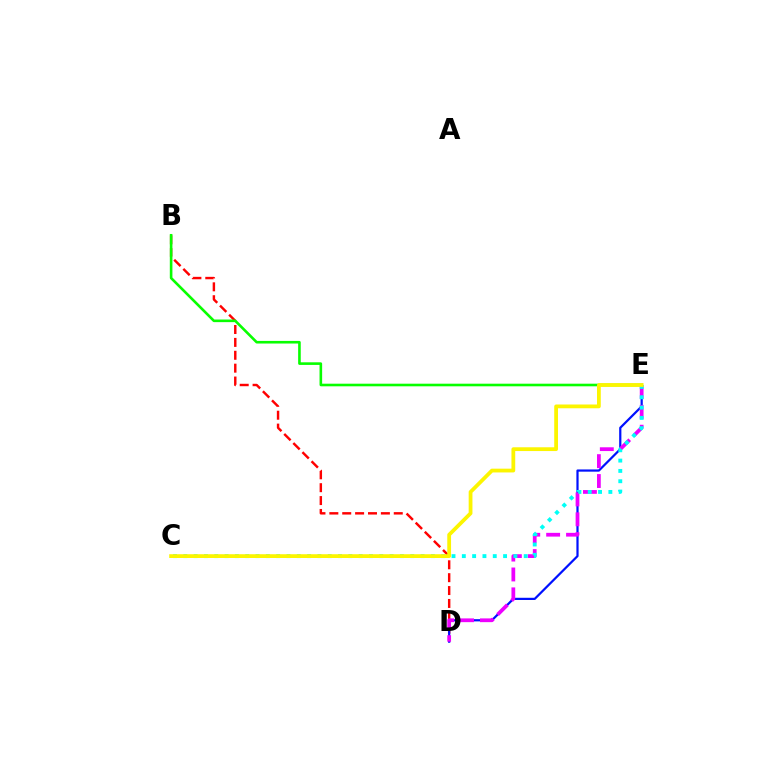{('B', 'D'): [{'color': '#ff0000', 'line_style': 'dashed', 'thickness': 1.75}], ('B', 'E'): [{'color': '#08ff00', 'line_style': 'solid', 'thickness': 1.88}], ('D', 'E'): [{'color': '#0010ff', 'line_style': 'solid', 'thickness': 1.6}, {'color': '#ee00ff', 'line_style': 'dashed', 'thickness': 2.7}], ('C', 'E'): [{'color': '#00fff6', 'line_style': 'dotted', 'thickness': 2.8}, {'color': '#fcf500', 'line_style': 'solid', 'thickness': 2.72}]}